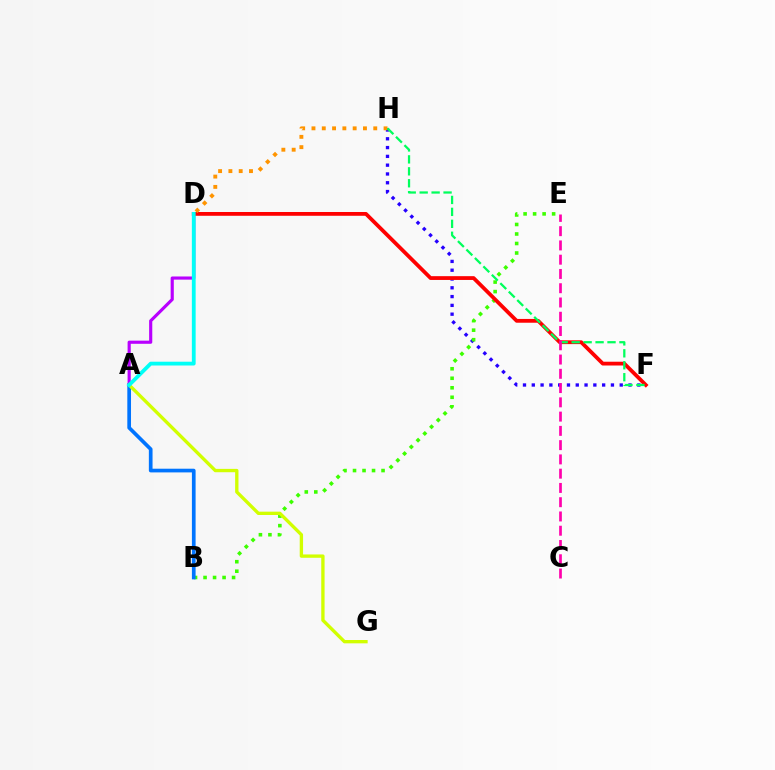{('A', 'D'): [{'color': '#b900ff', 'line_style': 'solid', 'thickness': 2.27}, {'color': '#00fff6', 'line_style': 'solid', 'thickness': 2.73}], ('F', 'H'): [{'color': '#2500ff', 'line_style': 'dotted', 'thickness': 2.39}, {'color': '#00ff5c', 'line_style': 'dashed', 'thickness': 1.62}], ('B', 'E'): [{'color': '#3dff00', 'line_style': 'dotted', 'thickness': 2.58}], ('D', 'F'): [{'color': '#ff0000', 'line_style': 'solid', 'thickness': 2.72}], ('D', 'H'): [{'color': '#ff9400', 'line_style': 'dotted', 'thickness': 2.8}], ('A', 'B'): [{'color': '#0074ff', 'line_style': 'solid', 'thickness': 2.66}], ('C', 'E'): [{'color': '#ff00ac', 'line_style': 'dashed', 'thickness': 1.94}], ('A', 'G'): [{'color': '#d1ff00', 'line_style': 'solid', 'thickness': 2.4}]}